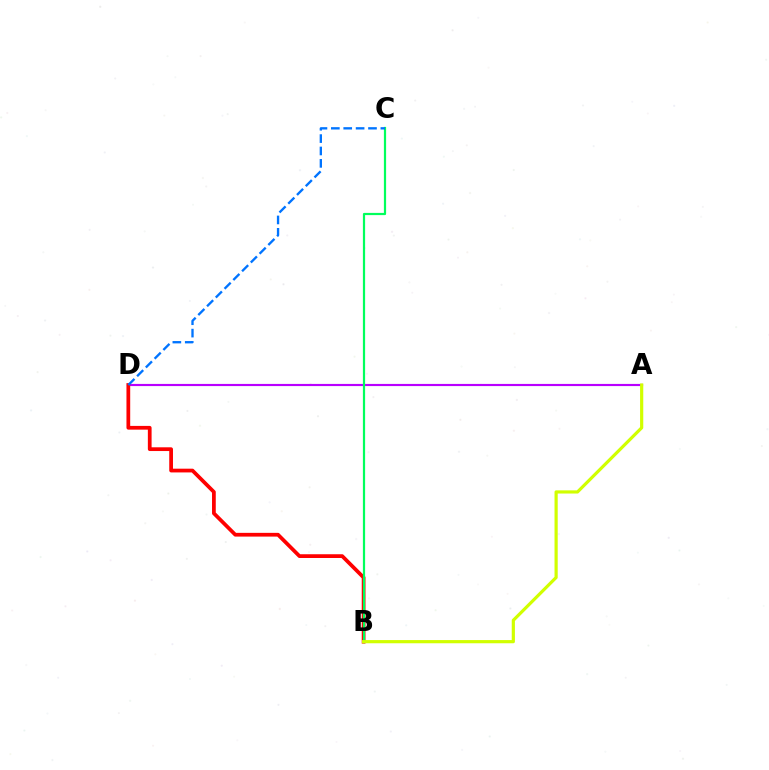{('A', 'D'): [{'color': '#b900ff', 'line_style': 'solid', 'thickness': 1.55}], ('B', 'D'): [{'color': '#ff0000', 'line_style': 'solid', 'thickness': 2.69}], ('B', 'C'): [{'color': '#00ff5c', 'line_style': 'solid', 'thickness': 1.59}], ('C', 'D'): [{'color': '#0074ff', 'line_style': 'dashed', 'thickness': 1.68}], ('A', 'B'): [{'color': '#d1ff00', 'line_style': 'solid', 'thickness': 2.29}]}